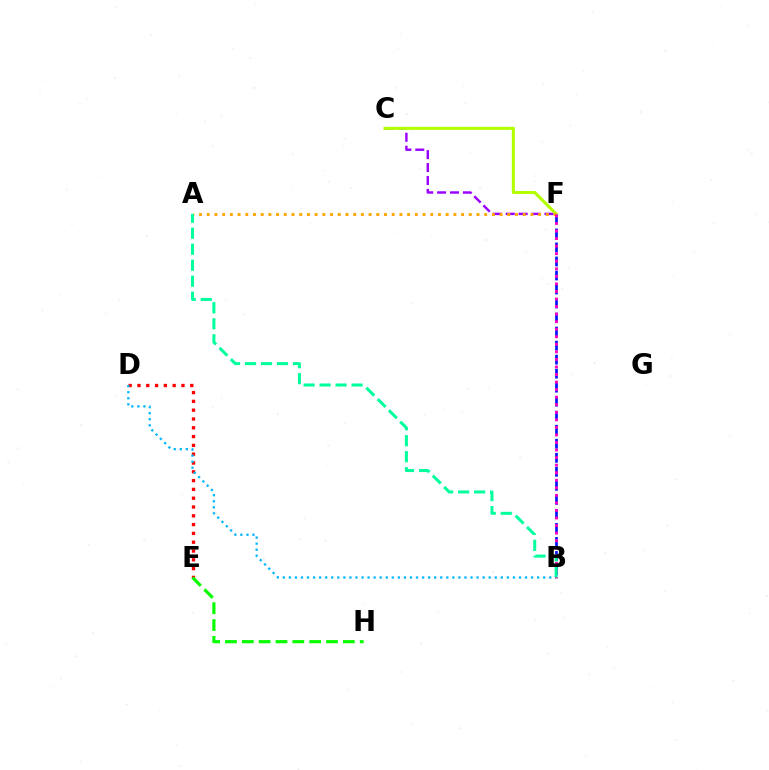{('C', 'F'): [{'color': '#9b00ff', 'line_style': 'dashed', 'thickness': 1.75}, {'color': '#b3ff00', 'line_style': 'solid', 'thickness': 2.2}], ('D', 'E'): [{'color': '#ff0000', 'line_style': 'dotted', 'thickness': 2.39}], ('B', 'F'): [{'color': '#0010ff', 'line_style': 'dashed', 'thickness': 1.91}, {'color': '#ff00bd', 'line_style': 'dotted', 'thickness': 2.05}], ('B', 'D'): [{'color': '#00b5ff', 'line_style': 'dotted', 'thickness': 1.65}], ('E', 'H'): [{'color': '#08ff00', 'line_style': 'dashed', 'thickness': 2.29}], ('A', 'F'): [{'color': '#ffa500', 'line_style': 'dotted', 'thickness': 2.09}], ('A', 'B'): [{'color': '#00ff9d', 'line_style': 'dashed', 'thickness': 2.17}]}